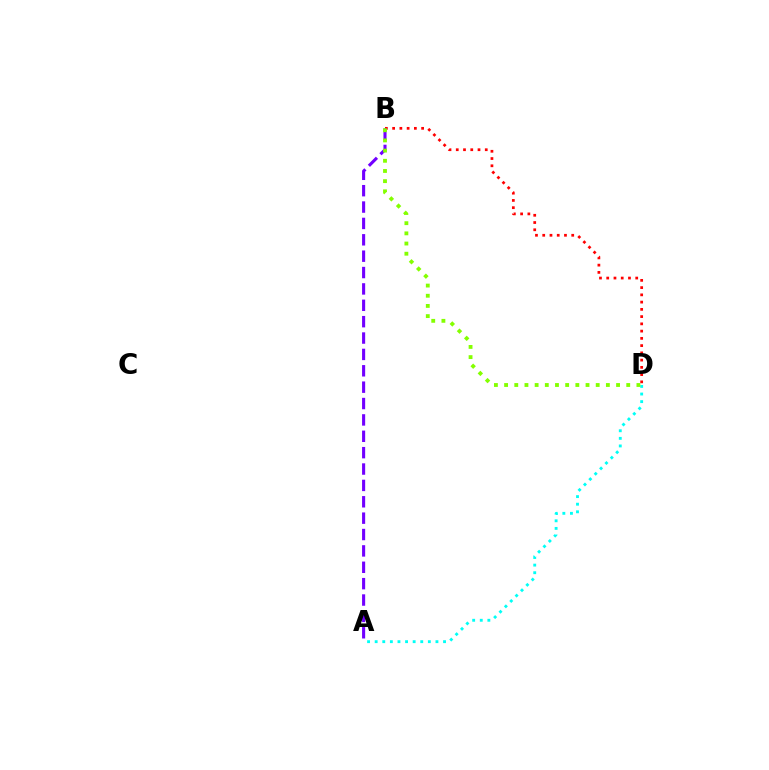{('B', 'D'): [{'color': '#ff0000', 'line_style': 'dotted', 'thickness': 1.97}, {'color': '#84ff00', 'line_style': 'dotted', 'thickness': 2.77}], ('A', 'B'): [{'color': '#7200ff', 'line_style': 'dashed', 'thickness': 2.22}], ('A', 'D'): [{'color': '#00fff6', 'line_style': 'dotted', 'thickness': 2.06}]}